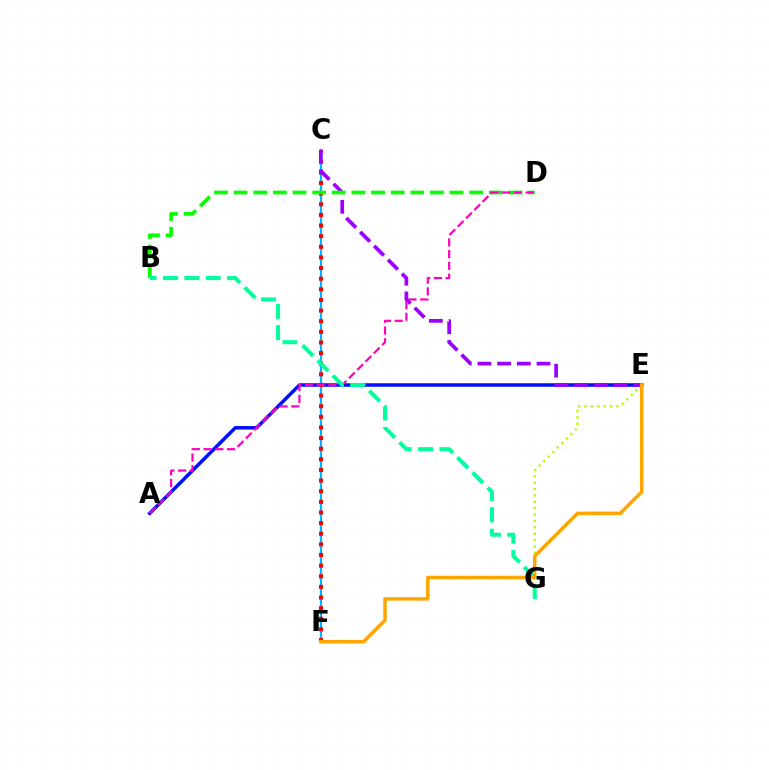{('A', 'E'): [{'color': '#0010ff', 'line_style': 'solid', 'thickness': 2.52}], ('C', 'F'): [{'color': '#00b5ff', 'line_style': 'solid', 'thickness': 1.63}, {'color': '#ff0000', 'line_style': 'dotted', 'thickness': 2.89}], ('E', 'G'): [{'color': '#b3ff00', 'line_style': 'dotted', 'thickness': 1.73}], ('C', 'E'): [{'color': '#9b00ff', 'line_style': 'dashed', 'thickness': 2.68}], ('B', 'D'): [{'color': '#08ff00', 'line_style': 'dashed', 'thickness': 2.67}], ('A', 'D'): [{'color': '#ff00bd', 'line_style': 'dashed', 'thickness': 1.59}], ('B', 'G'): [{'color': '#00ff9d', 'line_style': 'dashed', 'thickness': 2.91}], ('E', 'F'): [{'color': '#ffa500', 'line_style': 'solid', 'thickness': 2.5}]}